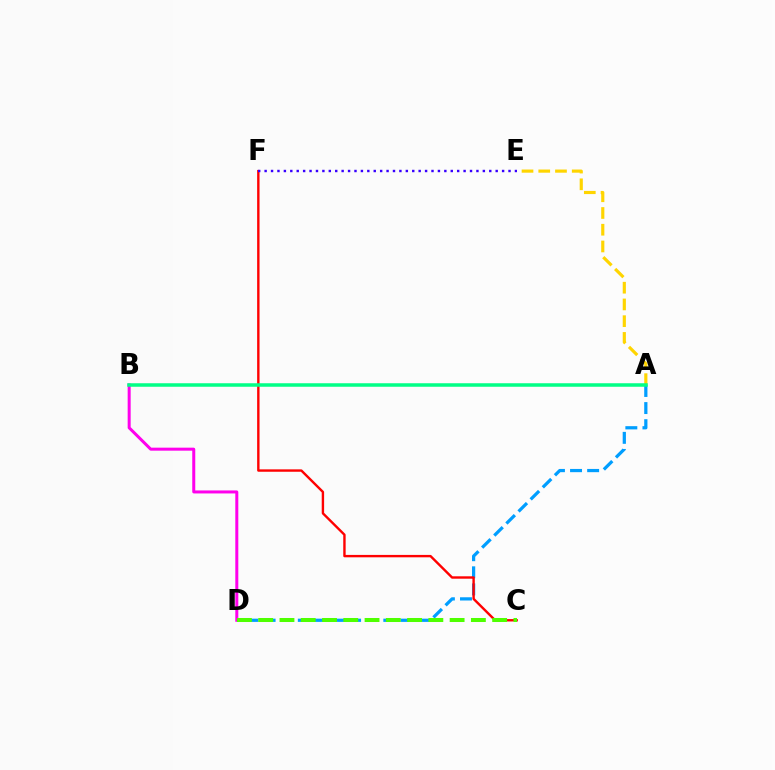{('A', 'D'): [{'color': '#009eff', 'line_style': 'dashed', 'thickness': 2.32}], ('C', 'F'): [{'color': '#ff0000', 'line_style': 'solid', 'thickness': 1.72}], ('A', 'E'): [{'color': '#ffd500', 'line_style': 'dashed', 'thickness': 2.27}], ('B', 'D'): [{'color': '#ff00ed', 'line_style': 'solid', 'thickness': 2.17}], ('E', 'F'): [{'color': '#3700ff', 'line_style': 'dotted', 'thickness': 1.74}], ('C', 'D'): [{'color': '#4fff00', 'line_style': 'dashed', 'thickness': 2.89}], ('A', 'B'): [{'color': '#00ff86', 'line_style': 'solid', 'thickness': 2.53}]}